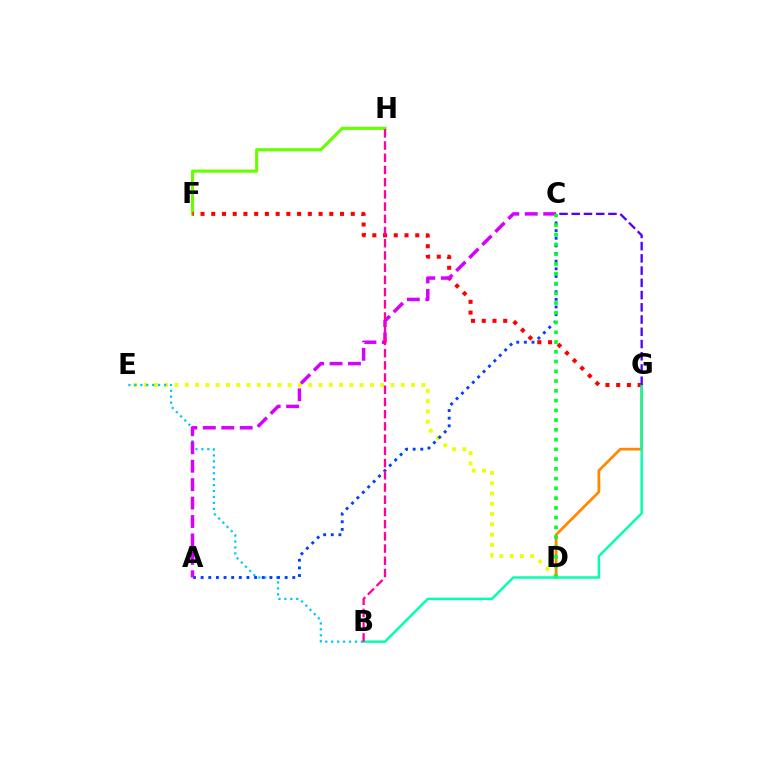{('D', 'E'): [{'color': '#eeff00', 'line_style': 'dotted', 'thickness': 2.79}], ('B', 'E'): [{'color': '#00c7ff', 'line_style': 'dotted', 'thickness': 1.61}], ('A', 'C'): [{'color': '#003fff', 'line_style': 'dotted', 'thickness': 2.08}, {'color': '#d600ff', 'line_style': 'dashed', 'thickness': 2.5}], ('D', 'G'): [{'color': '#ff8800', 'line_style': 'solid', 'thickness': 1.97}], ('F', 'H'): [{'color': '#66ff00', 'line_style': 'solid', 'thickness': 2.25}], ('F', 'G'): [{'color': '#ff0000', 'line_style': 'dotted', 'thickness': 2.92}], ('C', 'D'): [{'color': '#00ff27', 'line_style': 'dotted', 'thickness': 2.65}], ('B', 'G'): [{'color': '#00ffaf', 'line_style': 'solid', 'thickness': 1.76}], ('B', 'H'): [{'color': '#ff00a0', 'line_style': 'dashed', 'thickness': 1.66}], ('C', 'G'): [{'color': '#4f00ff', 'line_style': 'dashed', 'thickness': 1.66}]}